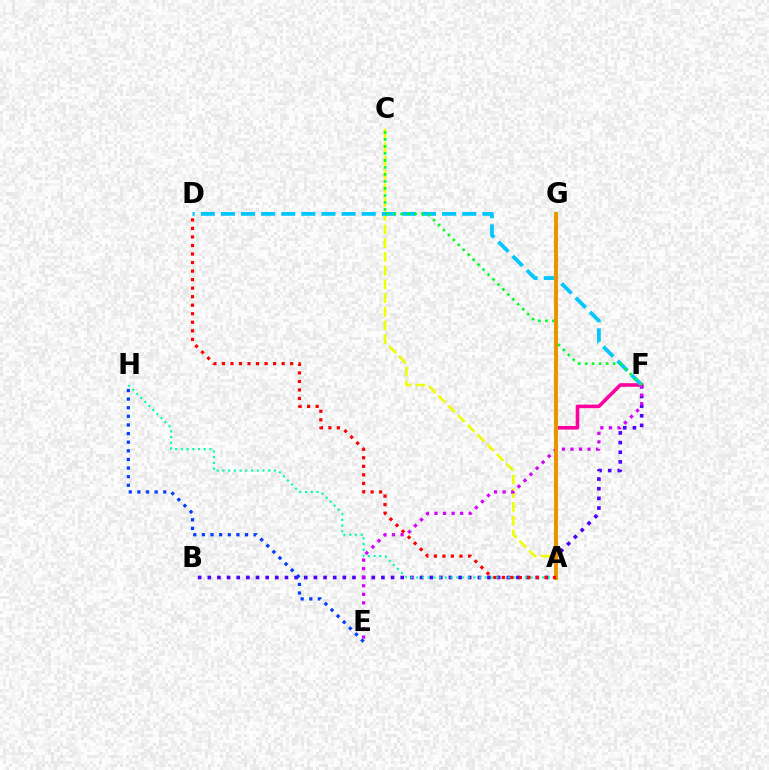{('B', 'F'): [{'color': '#4f00ff', 'line_style': 'dotted', 'thickness': 2.62}], ('A', 'C'): [{'color': '#eeff00', 'line_style': 'dashed', 'thickness': 1.86}], ('E', 'H'): [{'color': '#003fff', 'line_style': 'dotted', 'thickness': 2.34}], ('A', 'F'): [{'color': '#ff00a0', 'line_style': 'solid', 'thickness': 2.58}], ('A', 'H'): [{'color': '#00ffaf', 'line_style': 'dotted', 'thickness': 1.55}], ('D', 'F'): [{'color': '#00c7ff', 'line_style': 'dashed', 'thickness': 2.73}], ('A', 'G'): [{'color': '#66ff00', 'line_style': 'solid', 'thickness': 2.96}, {'color': '#ff8800', 'line_style': 'solid', 'thickness': 2.53}], ('E', 'F'): [{'color': '#d600ff', 'line_style': 'dotted', 'thickness': 2.32}], ('C', 'F'): [{'color': '#00ff27', 'line_style': 'dotted', 'thickness': 1.9}], ('A', 'D'): [{'color': '#ff0000', 'line_style': 'dotted', 'thickness': 2.32}]}